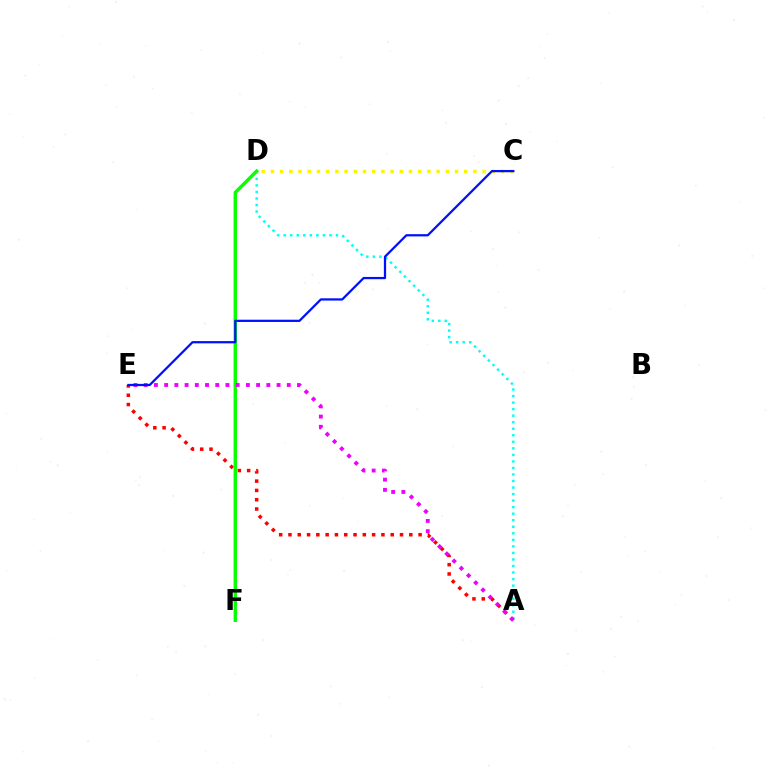{('C', 'D'): [{'color': '#fcf500', 'line_style': 'dotted', 'thickness': 2.5}], ('A', 'E'): [{'color': '#ff0000', 'line_style': 'dotted', 'thickness': 2.53}, {'color': '#ee00ff', 'line_style': 'dotted', 'thickness': 2.78}], ('A', 'D'): [{'color': '#00fff6', 'line_style': 'dotted', 'thickness': 1.78}], ('D', 'F'): [{'color': '#08ff00', 'line_style': 'solid', 'thickness': 2.44}], ('C', 'E'): [{'color': '#0010ff', 'line_style': 'solid', 'thickness': 1.62}]}